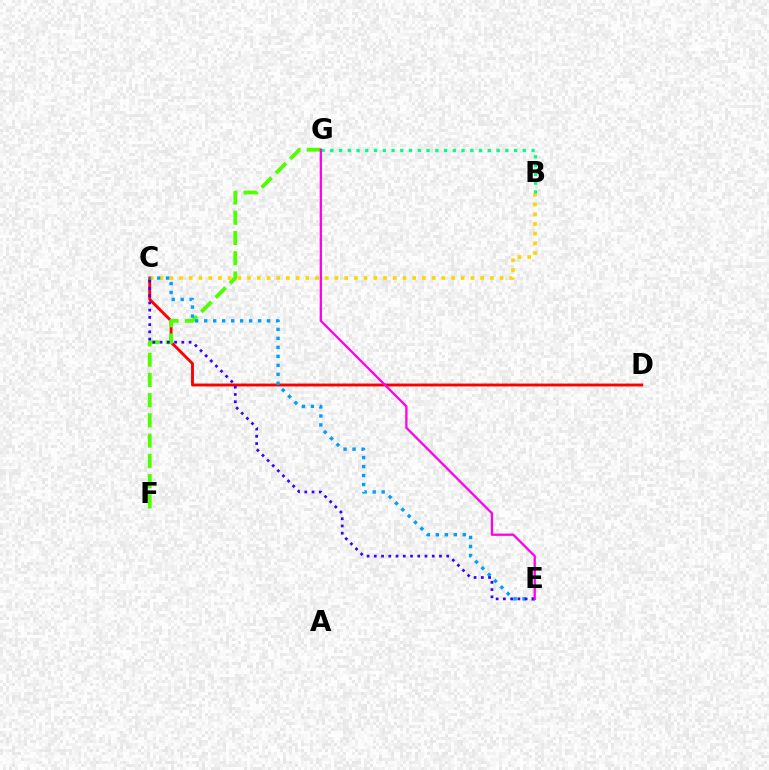{('C', 'D'): [{'color': '#ff0000', 'line_style': 'solid', 'thickness': 2.08}], ('F', 'G'): [{'color': '#4fff00', 'line_style': 'dashed', 'thickness': 2.75}], ('B', 'C'): [{'color': '#ffd500', 'line_style': 'dotted', 'thickness': 2.64}], ('B', 'G'): [{'color': '#00ff86', 'line_style': 'dotted', 'thickness': 2.38}], ('C', 'E'): [{'color': '#009eff', 'line_style': 'dotted', 'thickness': 2.44}, {'color': '#3700ff', 'line_style': 'dotted', 'thickness': 1.97}], ('E', 'G'): [{'color': '#ff00ed', 'line_style': 'solid', 'thickness': 1.64}]}